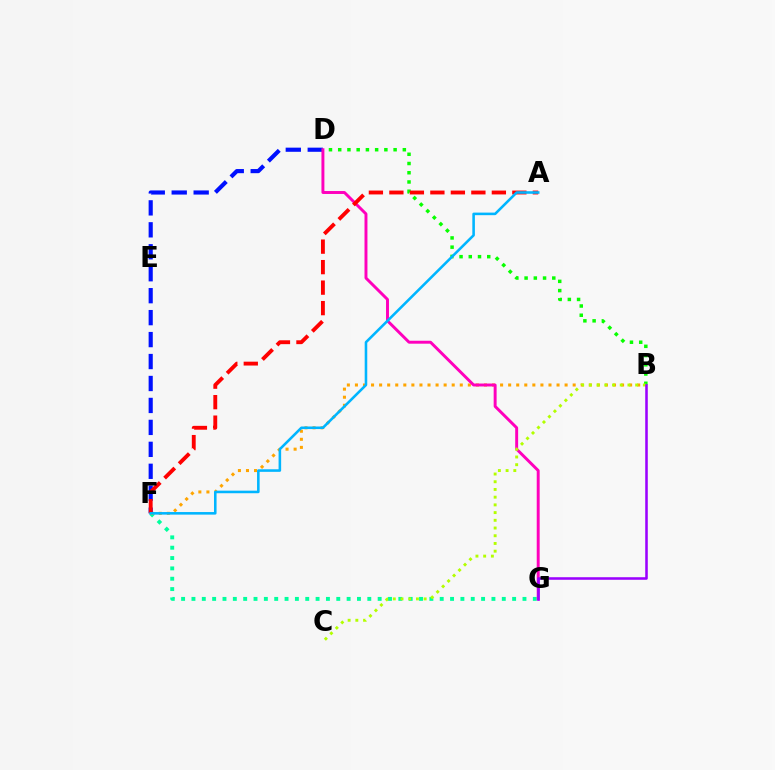{('F', 'G'): [{'color': '#00ff9d', 'line_style': 'dotted', 'thickness': 2.81}], ('B', 'F'): [{'color': '#ffa500', 'line_style': 'dotted', 'thickness': 2.19}], ('D', 'F'): [{'color': '#0010ff', 'line_style': 'dashed', 'thickness': 2.98}], ('D', 'G'): [{'color': '#ff00bd', 'line_style': 'solid', 'thickness': 2.12}], ('B', 'D'): [{'color': '#08ff00', 'line_style': 'dotted', 'thickness': 2.51}], ('A', 'F'): [{'color': '#ff0000', 'line_style': 'dashed', 'thickness': 2.78}, {'color': '#00b5ff', 'line_style': 'solid', 'thickness': 1.85}], ('B', 'C'): [{'color': '#b3ff00', 'line_style': 'dotted', 'thickness': 2.1}], ('B', 'G'): [{'color': '#9b00ff', 'line_style': 'solid', 'thickness': 1.84}]}